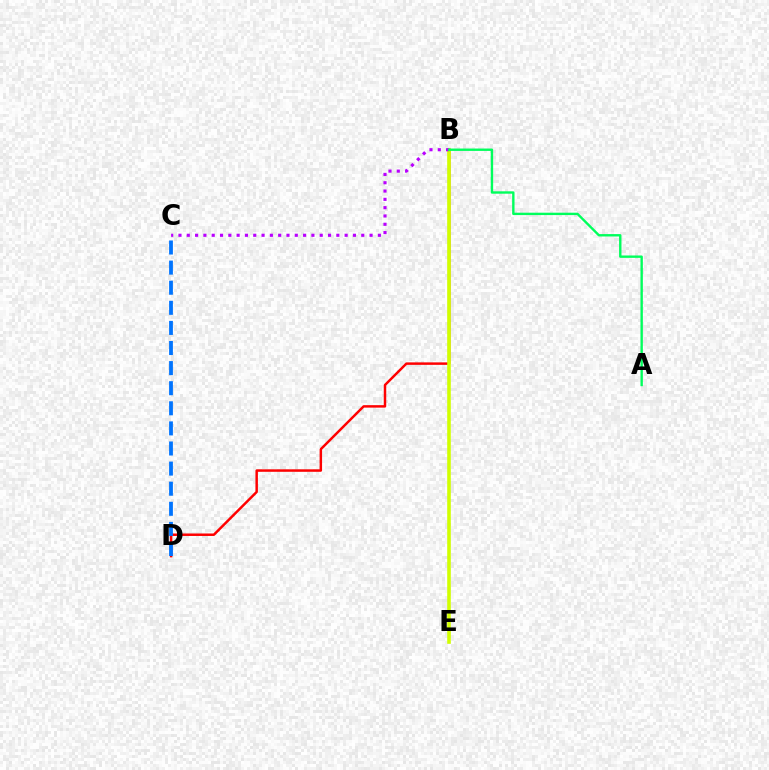{('B', 'D'): [{'color': '#ff0000', 'line_style': 'solid', 'thickness': 1.78}], ('B', 'E'): [{'color': '#d1ff00', 'line_style': 'solid', 'thickness': 2.59}], ('C', 'D'): [{'color': '#0074ff', 'line_style': 'dashed', 'thickness': 2.73}], ('B', 'C'): [{'color': '#b900ff', 'line_style': 'dotted', 'thickness': 2.26}], ('A', 'B'): [{'color': '#00ff5c', 'line_style': 'solid', 'thickness': 1.71}]}